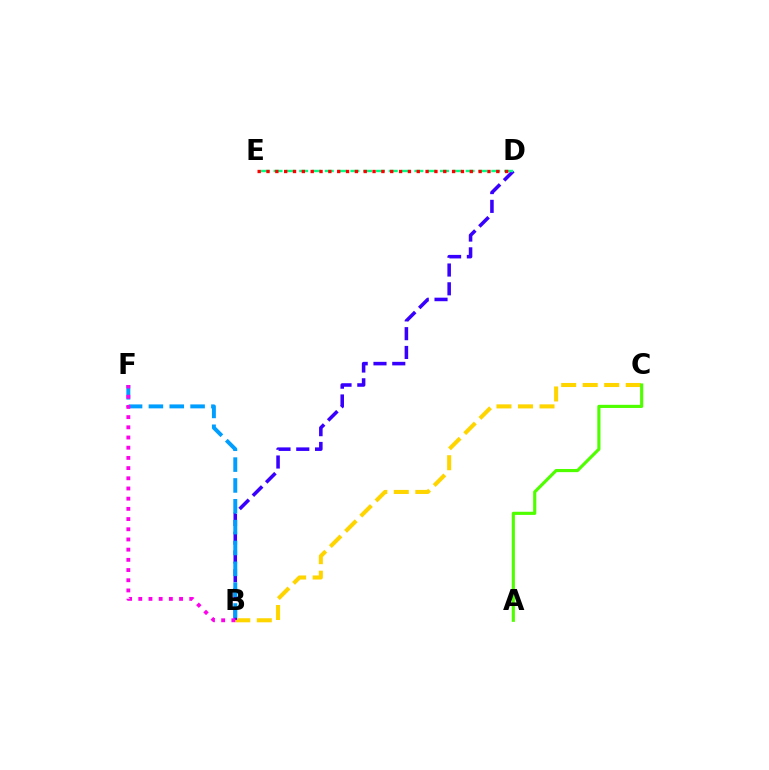{('B', 'C'): [{'color': '#ffd500', 'line_style': 'dashed', 'thickness': 2.92}], ('B', 'D'): [{'color': '#3700ff', 'line_style': 'dashed', 'thickness': 2.55}], ('D', 'E'): [{'color': '#00ff86', 'line_style': 'dashed', 'thickness': 1.74}, {'color': '#ff0000', 'line_style': 'dotted', 'thickness': 2.4}], ('B', 'F'): [{'color': '#009eff', 'line_style': 'dashed', 'thickness': 2.83}, {'color': '#ff00ed', 'line_style': 'dotted', 'thickness': 2.77}], ('A', 'C'): [{'color': '#4fff00', 'line_style': 'solid', 'thickness': 2.26}]}